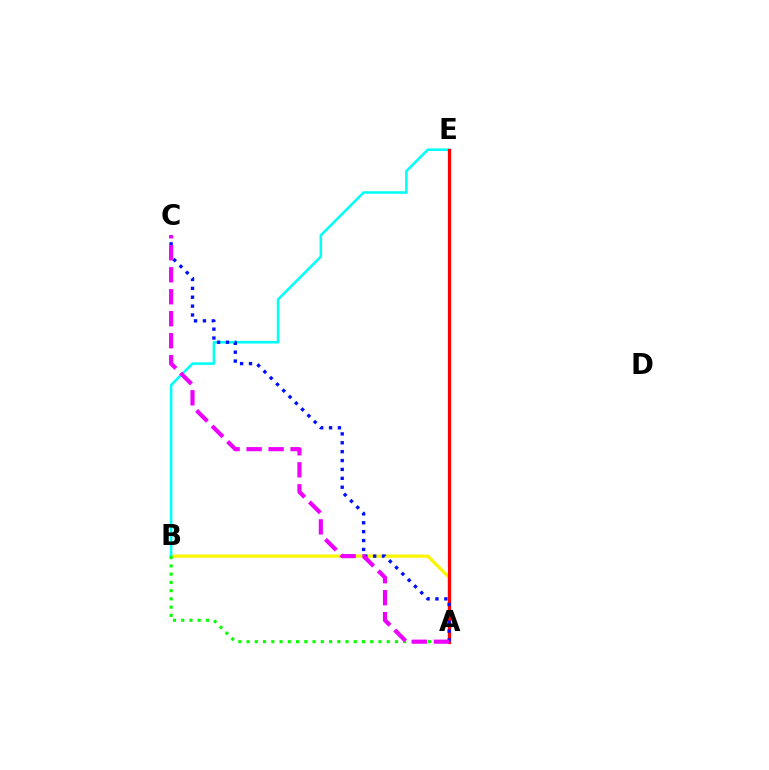{('A', 'B'): [{'color': '#fcf500', 'line_style': 'solid', 'thickness': 2.35}, {'color': '#08ff00', 'line_style': 'dotted', 'thickness': 2.24}], ('B', 'E'): [{'color': '#00fff6', 'line_style': 'solid', 'thickness': 1.85}], ('A', 'E'): [{'color': '#ff0000', 'line_style': 'solid', 'thickness': 2.32}], ('A', 'C'): [{'color': '#0010ff', 'line_style': 'dotted', 'thickness': 2.41}, {'color': '#ee00ff', 'line_style': 'dashed', 'thickness': 2.99}]}